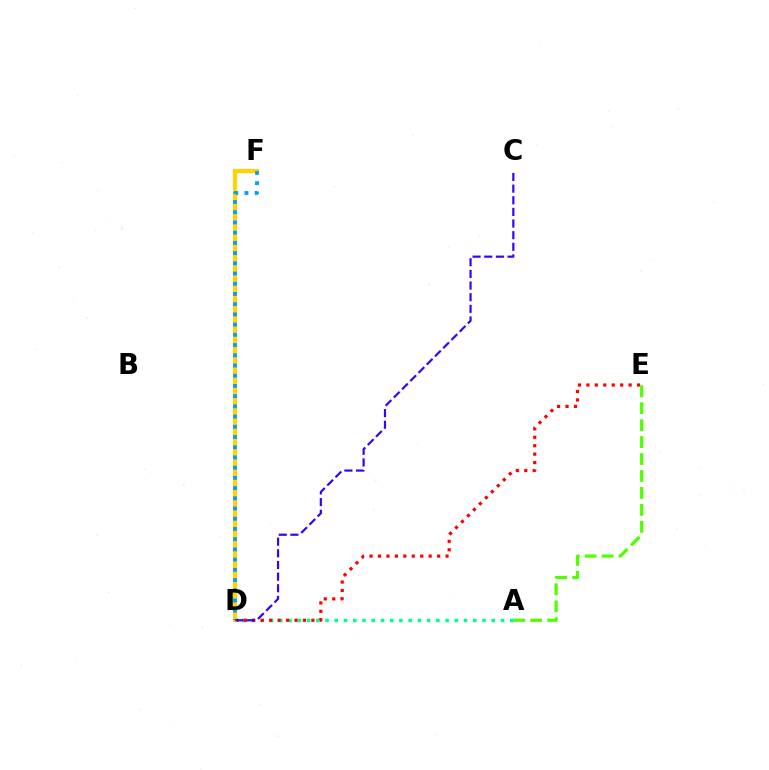{('A', 'D'): [{'color': '#00ff86', 'line_style': 'dotted', 'thickness': 2.51}], ('D', 'F'): [{'color': '#ff00ed', 'line_style': 'dashed', 'thickness': 2.92}, {'color': '#ffd500', 'line_style': 'solid', 'thickness': 2.98}, {'color': '#009eff', 'line_style': 'dotted', 'thickness': 2.78}], ('D', 'E'): [{'color': '#ff0000', 'line_style': 'dotted', 'thickness': 2.29}], ('A', 'E'): [{'color': '#4fff00', 'line_style': 'dashed', 'thickness': 2.3}], ('C', 'D'): [{'color': '#3700ff', 'line_style': 'dashed', 'thickness': 1.58}]}